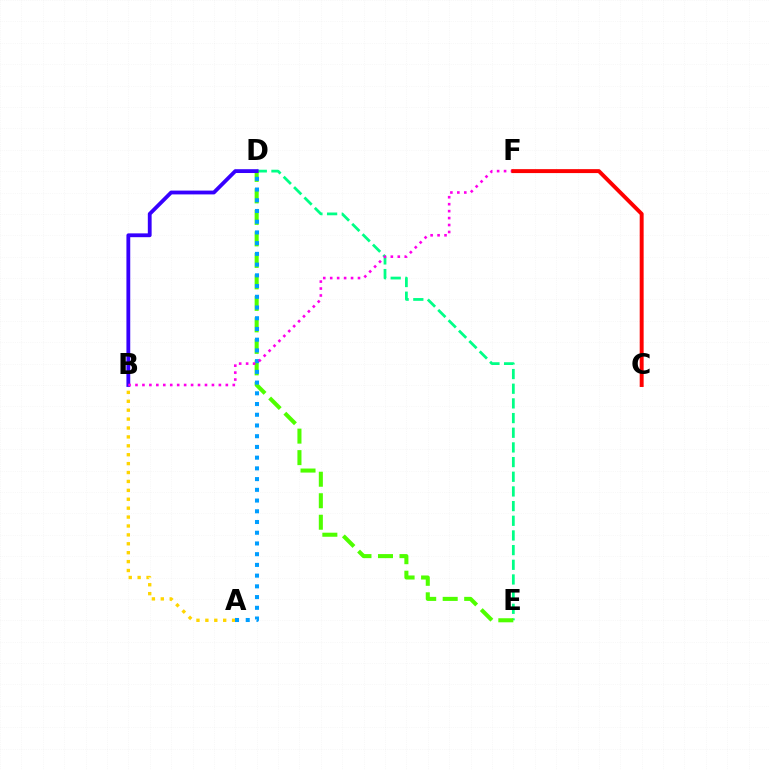{('D', 'E'): [{'color': '#00ff86', 'line_style': 'dashed', 'thickness': 1.99}, {'color': '#4fff00', 'line_style': 'dashed', 'thickness': 2.92}], ('A', 'B'): [{'color': '#ffd500', 'line_style': 'dotted', 'thickness': 2.42}], ('B', 'D'): [{'color': '#3700ff', 'line_style': 'solid', 'thickness': 2.75}], ('A', 'D'): [{'color': '#009eff', 'line_style': 'dotted', 'thickness': 2.91}], ('B', 'F'): [{'color': '#ff00ed', 'line_style': 'dotted', 'thickness': 1.89}], ('C', 'F'): [{'color': '#ff0000', 'line_style': 'solid', 'thickness': 2.83}]}